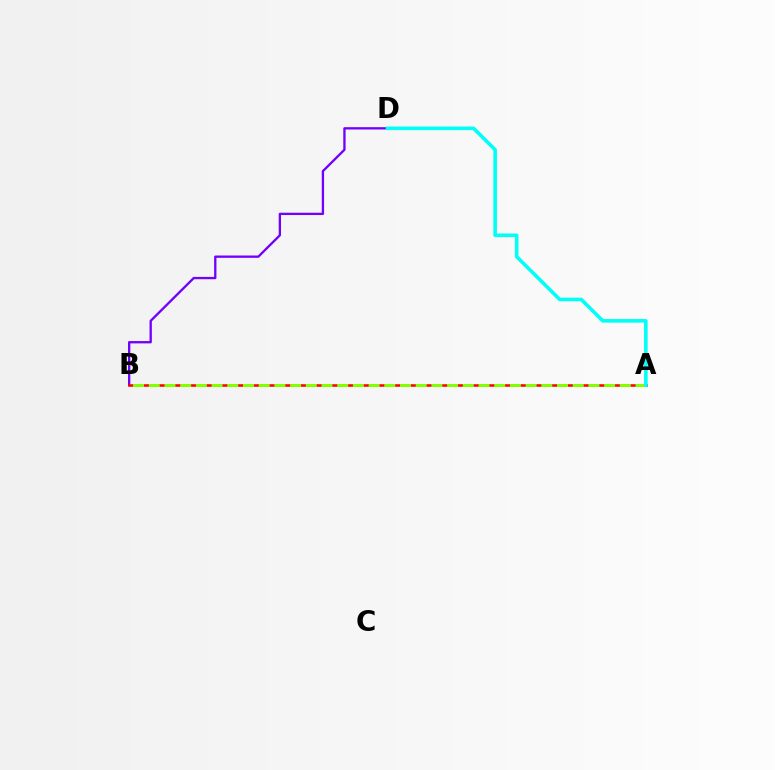{('B', 'D'): [{'color': '#7200ff', 'line_style': 'solid', 'thickness': 1.67}], ('A', 'B'): [{'color': '#ff0000', 'line_style': 'solid', 'thickness': 1.84}, {'color': '#84ff00', 'line_style': 'dashed', 'thickness': 2.13}], ('A', 'D'): [{'color': '#00fff6', 'line_style': 'solid', 'thickness': 2.58}]}